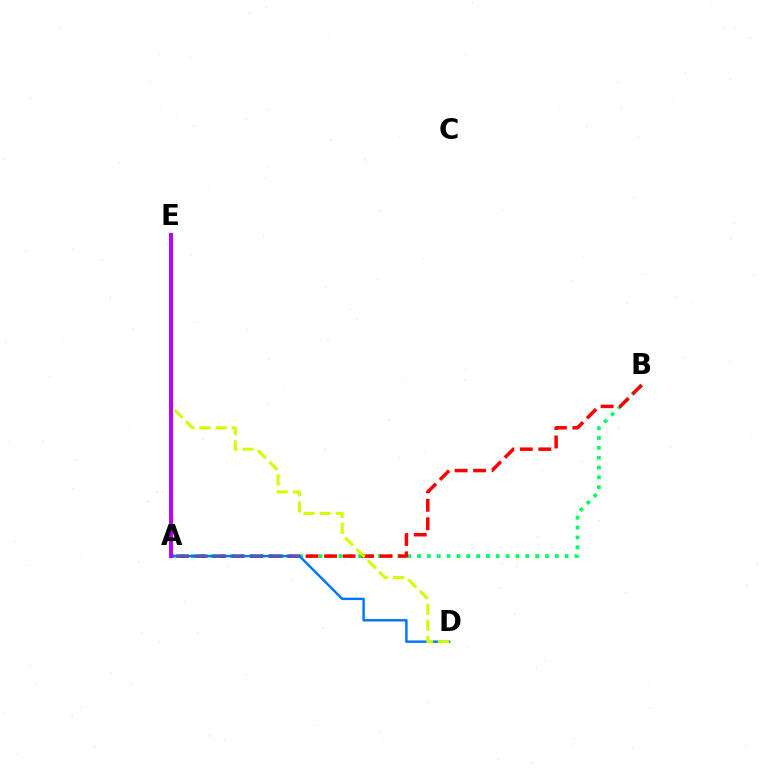{('A', 'B'): [{'color': '#00ff5c', 'line_style': 'dotted', 'thickness': 2.67}, {'color': '#ff0000', 'line_style': 'dashed', 'thickness': 2.51}], ('A', 'D'): [{'color': '#0074ff', 'line_style': 'solid', 'thickness': 1.74}], ('D', 'E'): [{'color': '#d1ff00', 'line_style': 'dashed', 'thickness': 2.19}], ('A', 'E'): [{'color': '#b900ff', 'line_style': 'solid', 'thickness': 2.85}]}